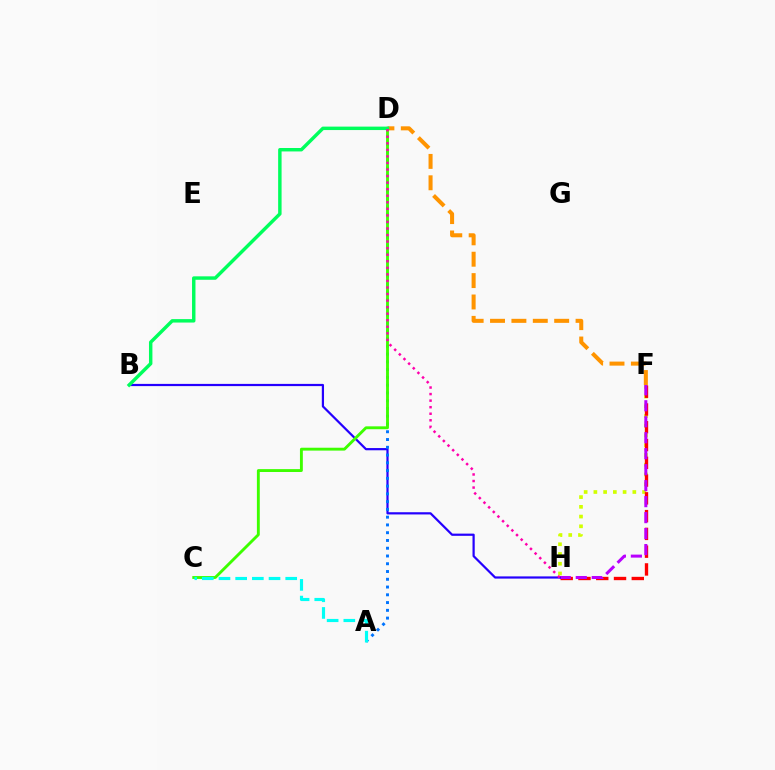{('F', 'H'): [{'color': '#d1ff00', 'line_style': 'dotted', 'thickness': 2.65}, {'color': '#ff0000', 'line_style': 'dashed', 'thickness': 2.41}, {'color': '#b900ff', 'line_style': 'dashed', 'thickness': 2.17}], ('D', 'F'): [{'color': '#ff9400', 'line_style': 'dashed', 'thickness': 2.9}], ('B', 'H'): [{'color': '#2500ff', 'line_style': 'solid', 'thickness': 1.59}], ('A', 'D'): [{'color': '#0074ff', 'line_style': 'dotted', 'thickness': 2.11}], ('C', 'D'): [{'color': '#3dff00', 'line_style': 'solid', 'thickness': 2.07}], ('A', 'C'): [{'color': '#00fff6', 'line_style': 'dashed', 'thickness': 2.27}], ('B', 'D'): [{'color': '#00ff5c', 'line_style': 'solid', 'thickness': 2.48}], ('D', 'H'): [{'color': '#ff00ac', 'line_style': 'dotted', 'thickness': 1.78}]}